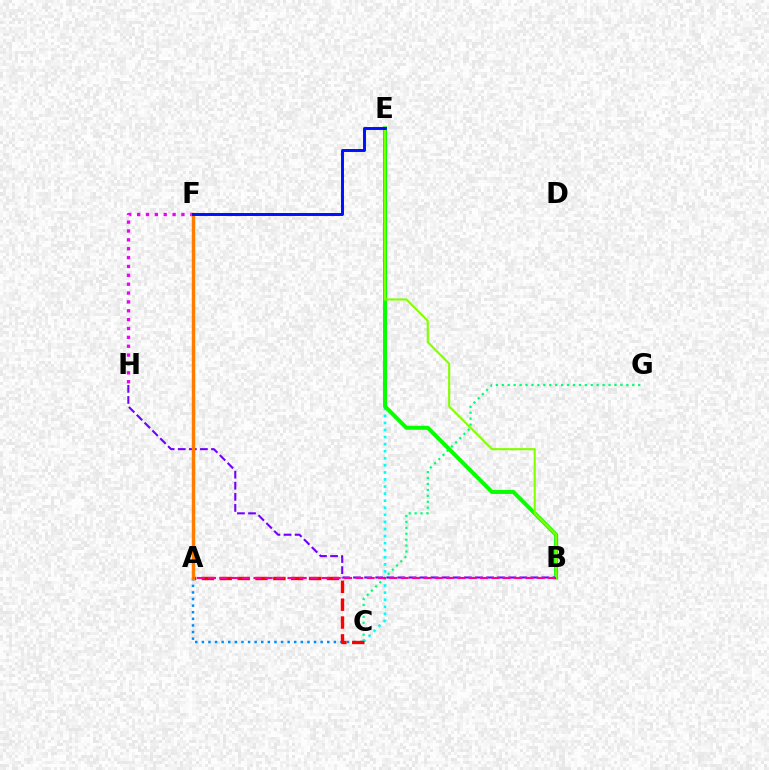{('F', 'H'): [{'color': '#ee00ff', 'line_style': 'dotted', 'thickness': 2.41}], ('C', 'G'): [{'color': '#00ff74', 'line_style': 'dotted', 'thickness': 1.61}], ('C', 'E'): [{'color': '#00fff6', 'line_style': 'dotted', 'thickness': 1.92}], ('A', 'C'): [{'color': '#008cff', 'line_style': 'dotted', 'thickness': 1.79}, {'color': '#ff0000', 'line_style': 'dashed', 'thickness': 2.43}], ('A', 'F'): [{'color': '#fcf500', 'line_style': 'solid', 'thickness': 2.28}, {'color': '#ff7c00', 'line_style': 'solid', 'thickness': 2.44}], ('B', 'E'): [{'color': '#08ff00', 'line_style': 'solid', 'thickness': 2.89}, {'color': '#84ff00', 'line_style': 'solid', 'thickness': 1.52}], ('B', 'H'): [{'color': '#7200ff', 'line_style': 'dashed', 'thickness': 1.51}], ('A', 'B'): [{'color': '#ff0094', 'line_style': 'dashed', 'thickness': 1.54}], ('E', 'F'): [{'color': '#0010ff', 'line_style': 'solid', 'thickness': 2.13}]}